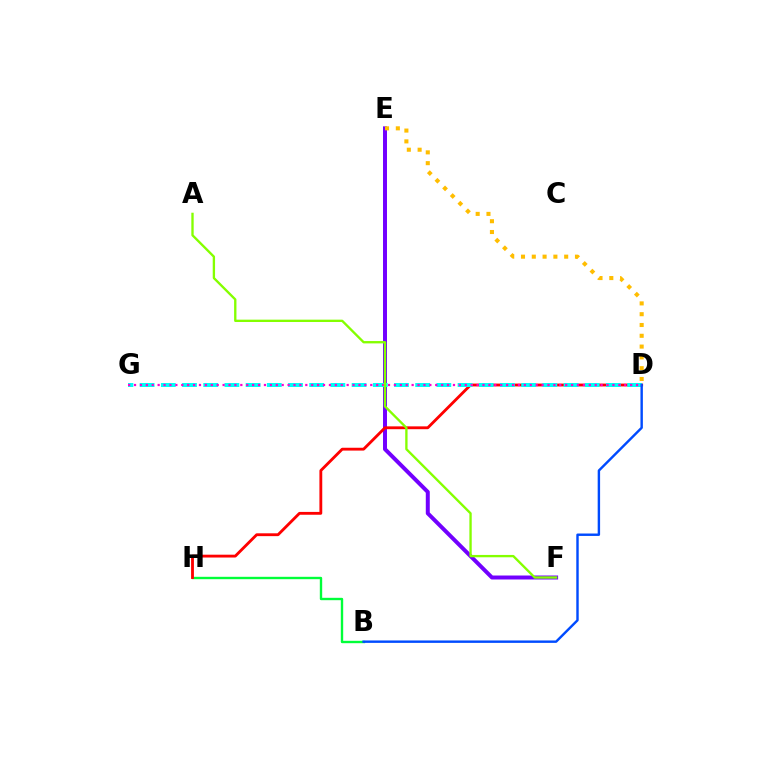{('E', 'F'): [{'color': '#7200ff', 'line_style': 'solid', 'thickness': 2.86}], ('B', 'H'): [{'color': '#00ff39', 'line_style': 'solid', 'thickness': 1.71}], ('D', 'H'): [{'color': '#ff0000', 'line_style': 'solid', 'thickness': 2.04}], ('D', 'E'): [{'color': '#ffbd00', 'line_style': 'dotted', 'thickness': 2.93}], ('D', 'G'): [{'color': '#00fff6', 'line_style': 'dashed', 'thickness': 2.88}, {'color': '#ff00cf', 'line_style': 'dotted', 'thickness': 1.6}], ('B', 'D'): [{'color': '#004bff', 'line_style': 'solid', 'thickness': 1.74}], ('A', 'F'): [{'color': '#84ff00', 'line_style': 'solid', 'thickness': 1.69}]}